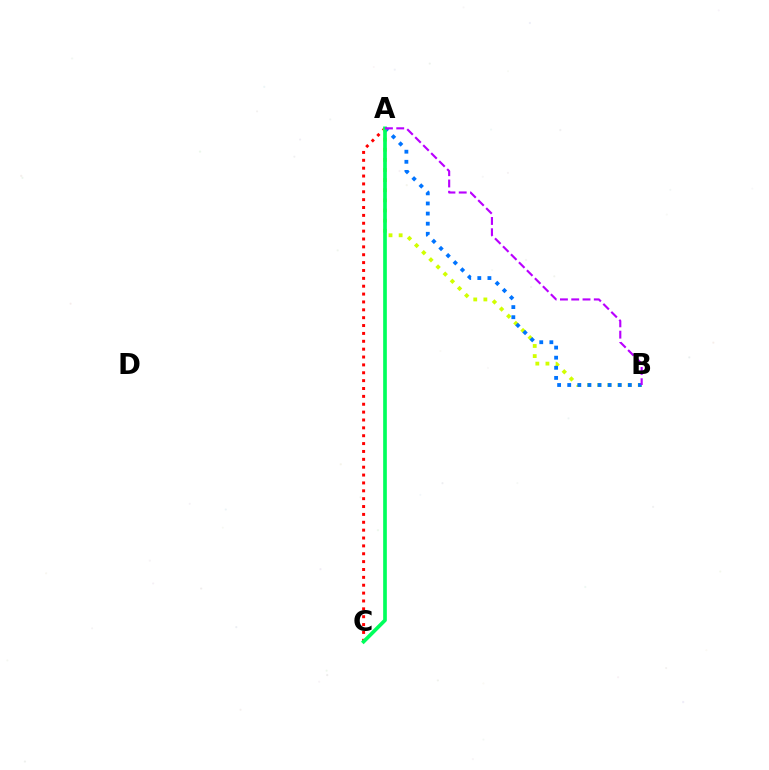{('A', 'C'): [{'color': '#ff0000', 'line_style': 'dotted', 'thickness': 2.14}, {'color': '#00ff5c', 'line_style': 'solid', 'thickness': 2.64}], ('A', 'B'): [{'color': '#d1ff00', 'line_style': 'dotted', 'thickness': 2.75}, {'color': '#0074ff', 'line_style': 'dotted', 'thickness': 2.75}, {'color': '#b900ff', 'line_style': 'dashed', 'thickness': 1.53}]}